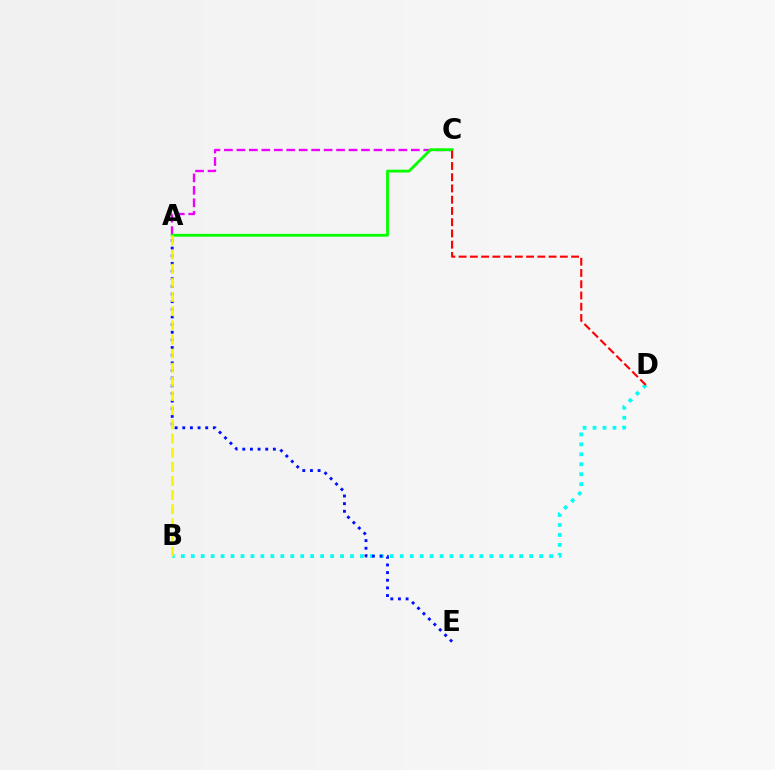{('B', 'D'): [{'color': '#00fff6', 'line_style': 'dotted', 'thickness': 2.7}], ('A', 'E'): [{'color': '#0010ff', 'line_style': 'dotted', 'thickness': 2.08}], ('A', 'C'): [{'color': '#ee00ff', 'line_style': 'dashed', 'thickness': 1.69}, {'color': '#08ff00', 'line_style': 'solid', 'thickness': 2.05}], ('A', 'B'): [{'color': '#fcf500', 'line_style': 'dashed', 'thickness': 1.92}], ('C', 'D'): [{'color': '#ff0000', 'line_style': 'dashed', 'thickness': 1.53}]}